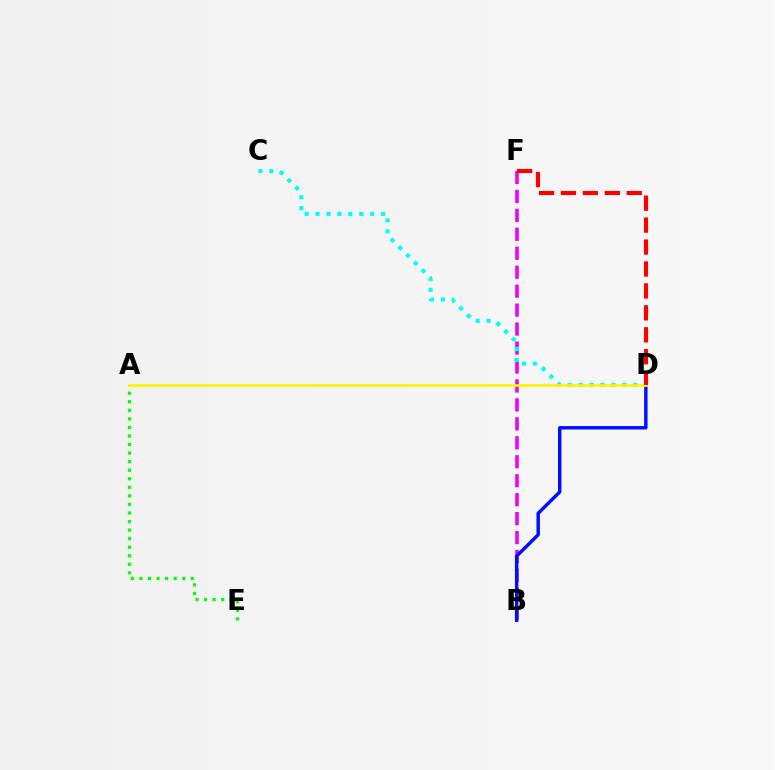{('A', 'E'): [{'color': '#08ff00', 'line_style': 'dotted', 'thickness': 2.32}], ('B', 'F'): [{'color': '#ee00ff', 'line_style': 'dashed', 'thickness': 2.57}], ('B', 'D'): [{'color': '#0010ff', 'line_style': 'solid', 'thickness': 2.48}], ('C', 'D'): [{'color': '#00fff6', 'line_style': 'dotted', 'thickness': 2.97}], ('A', 'D'): [{'color': '#fcf500', 'line_style': 'solid', 'thickness': 1.95}], ('D', 'F'): [{'color': '#ff0000', 'line_style': 'dashed', 'thickness': 2.98}]}